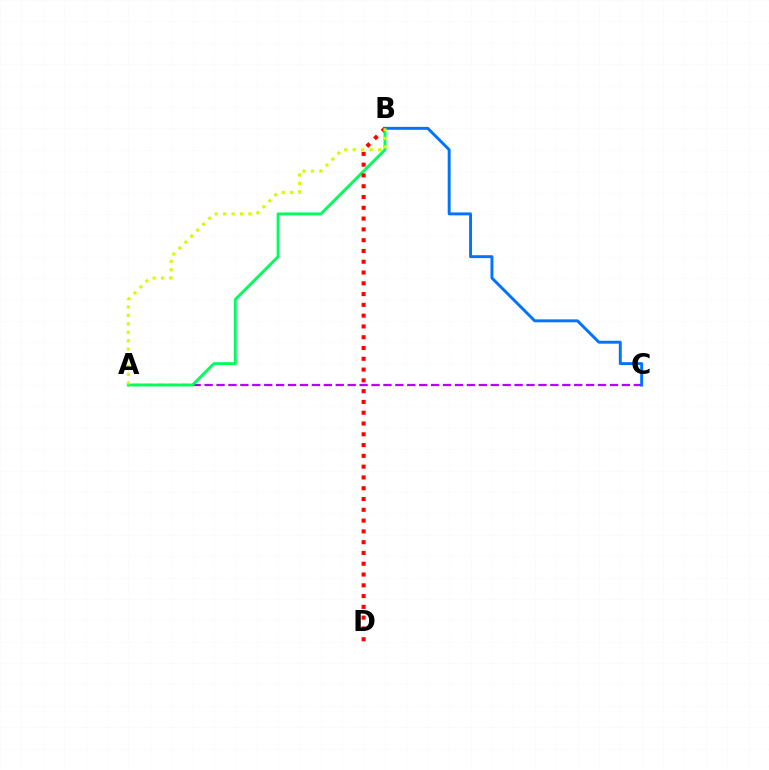{('A', 'C'): [{'color': '#b900ff', 'line_style': 'dashed', 'thickness': 1.62}], ('A', 'B'): [{'color': '#00ff5c', 'line_style': 'solid', 'thickness': 2.09}, {'color': '#d1ff00', 'line_style': 'dotted', 'thickness': 2.29}], ('B', 'D'): [{'color': '#ff0000', 'line_style': 'dotted', 'thickness': 2.93}], ('B', 'C'): [{'color': '#0074ff', 'line_style': 'solid', 'thickness': 2.11}]}